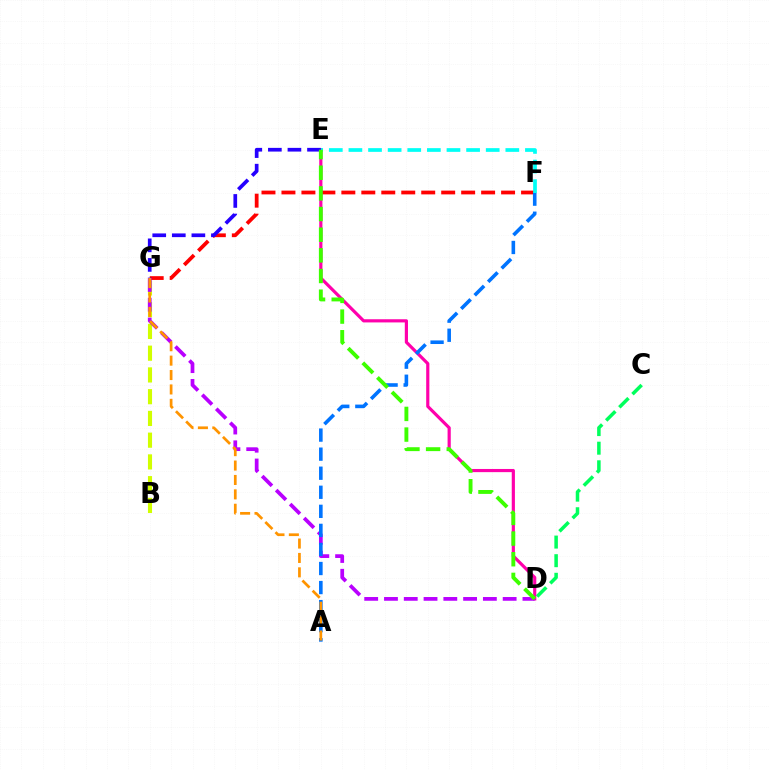{('B', 'G'): [{'color': '#d1ff00', 'line_style': 'dashed', 'thickness': 2.95}], ('F', 'G'): [{'color': '#ff0000', 'line_style': 'dashed', 'thickness': 2.71}], ('D', 'E'): [{'color': '#ff00ac', 'line_style': 'solid', 'thickness': 2.28}, {'color': '#3dff00', 'line_style': 'dashed', 'thickness': 2.81}], ('E', 'G'): [{'color': '#2500ff', 'line_style': 'dashed', 'thickness': 2.66}], ('D', 'G'): [{'color': '#b900ff', 'line_style': 'dashed', 'thickness': 2.69}], ('C', 'D'): [{'color': '#00ff5c', 'line_style': 'dashed', 'thickness': 2.53}], ('A', 'F'): [{'color': '#0074ff', 'line_style': 'dashed', 'thickness': 2.59}], ('E', 'F'): [{'color': '#00fff6', 'line_style': 'dashed', 'thickness': 2.66}], ('A', 'G'): [{'color': '#ff9400', 'line_style': 'dashed', 'thickness': 1.96}]}